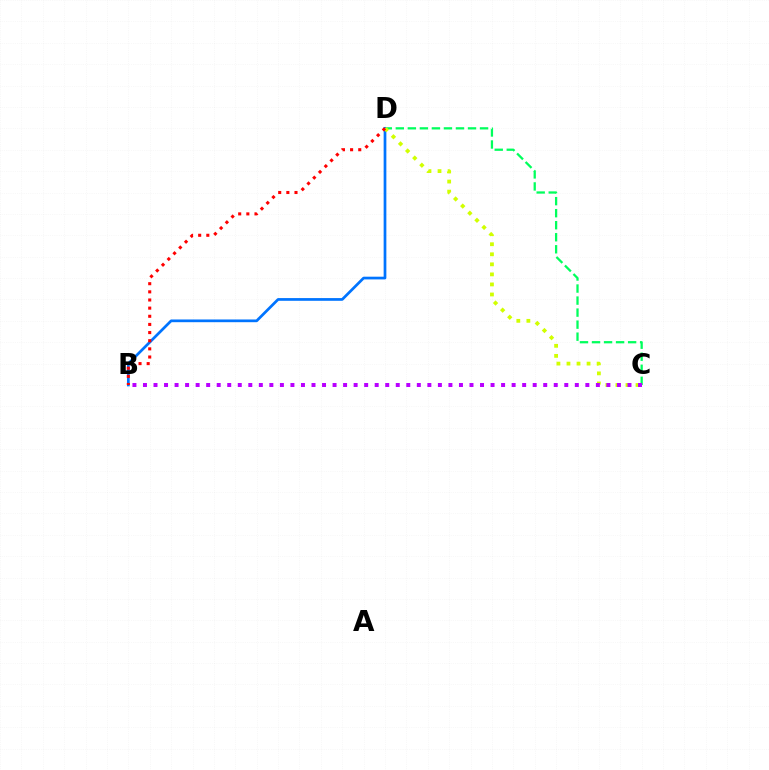{('C', 'D'): [{'color': '#00ff5c', 'line_style': 'dashed', 'thickness': 1.63}, {'color': '#d1ff00', 'line_style': 'dotted', 'thickness': 2.73}], ('B', 'D'): [{'color': '#0074ff', 'line_style': 'solid', 'thickness': 1.96}, {'color': '#ff0000', 'line_style': 'dotted', 'thickness': 2.21}], ('B', 'C'): [{'color': '#b900ff', 'line_style': 'dotted', 'thickness': 2.86}]}